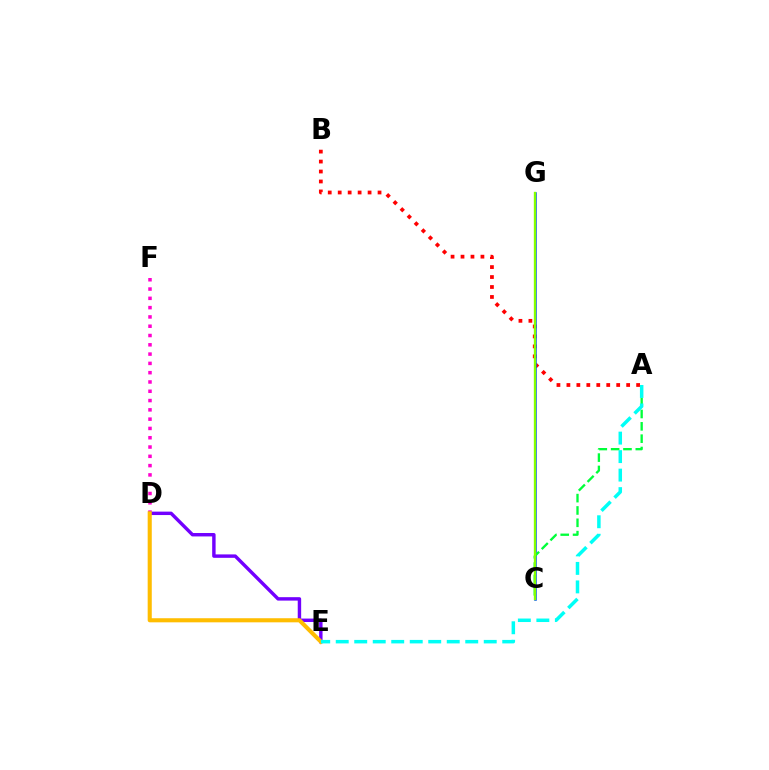{('A', 'B'): [{'color': '#ff0000', 'line_style': 'dotted', 'thickness': 2.71}], ('C', 'G'): [{'color': '#004bff', 'line_style': 'solid', 'thickness': 1.82}, {'color': '#84ff00', 'line_style': 'solid', 'thickness': 1.7}], ('D', 'F'): [{'color': '#ff00cf', 'line_style': 'dotted', 'thickness': 2.52}], ('A', 'C'): [{'color': '#00ff39', 'line_style': 'dashed', 'thickness': 1.68}], ('D', 'E'): [{'color': '#7200ff', 'line_style': 'solid', 'thickness': 2.47}, {'color': '#ffbd00', 'line_style': 'solid', 'thickness': 2.95}], ('A', 'E'): [{'color': '#00fff6', 'line_style': 'dashed', 'thickness': 2.51}]}